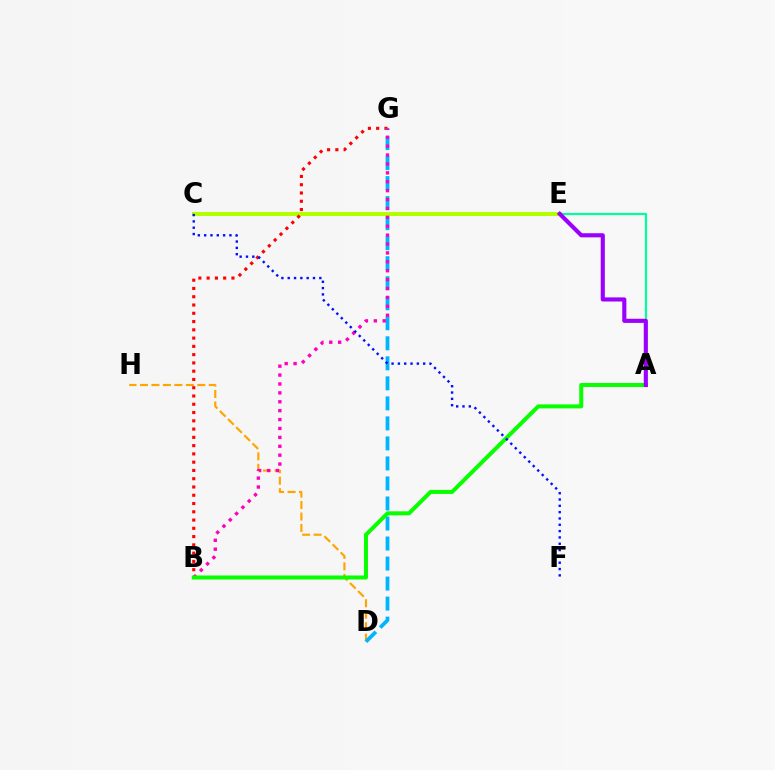{('A', 'E'): [{'color': '#00ff9d', 'line_style': 'solid', 'thickness': 1.59}, {'color': '#9b00ff', 'line_style': 'solid', 'thickness': 2.97}], ('C', 'E'): [{'color': '#b3ff00', 'line_style': 'solid', 'thickness': 2.9}], ('D', 'H'): [{'color': '#ffa500', 'line_style': 'dashed', 'thickness': 1.56}], ('B', 'G'): [{'color': '#ff0000', 'line_style': 'dotted', 'thickness': 2.25}, {'color': '#ff00bd', 'line_style': 'dotted', 'thickness': 2.42}], ('D', 'G'): [{'color': '#00b5ff', 'line_style': 'dashed', 'thickness': 2.72}], ('A', 'B'): [{'color': '#08ff00', 'line_style': 'solid', 'thickness': 2.88}], ('C', 'F'): [{'color': '#0010ff', 'line_style': 'dotted', 'thickness': 1.72}]}